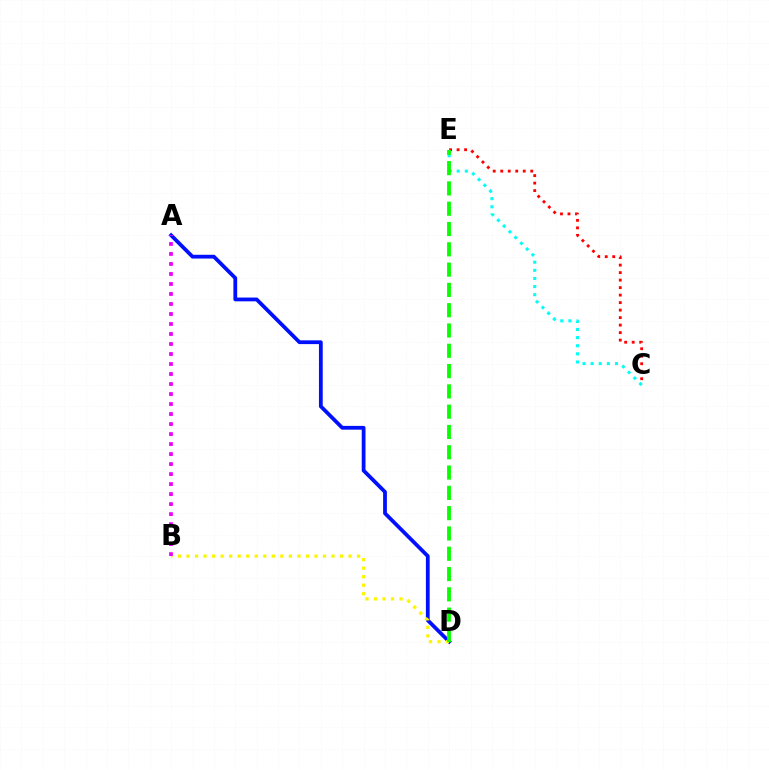{('C', 'E'): [{'color': '#ff0000', 'line_style': 'dotted', 'thickness': 2.04}, {'color': '#00fff6', 'line_style': 'dotted', 'thickness': 2.21}], ('A', 'D'): [{'color': '#0010ff', 'line_style': 'solid', 'thickness': 2.72}], ('B', 'D'): [{'color': '#fcf500', 'line_style': 'dotted', 'thickness': 2.32}], ('D', 'E'): [{'color': '#08ff00', 'line_style': 'dashed', 'thickness': 2.76}], ('A', 'B'): [{'color': '#ee00ff', 'line_style': 'dotted', 'thickness': 2.72}]}